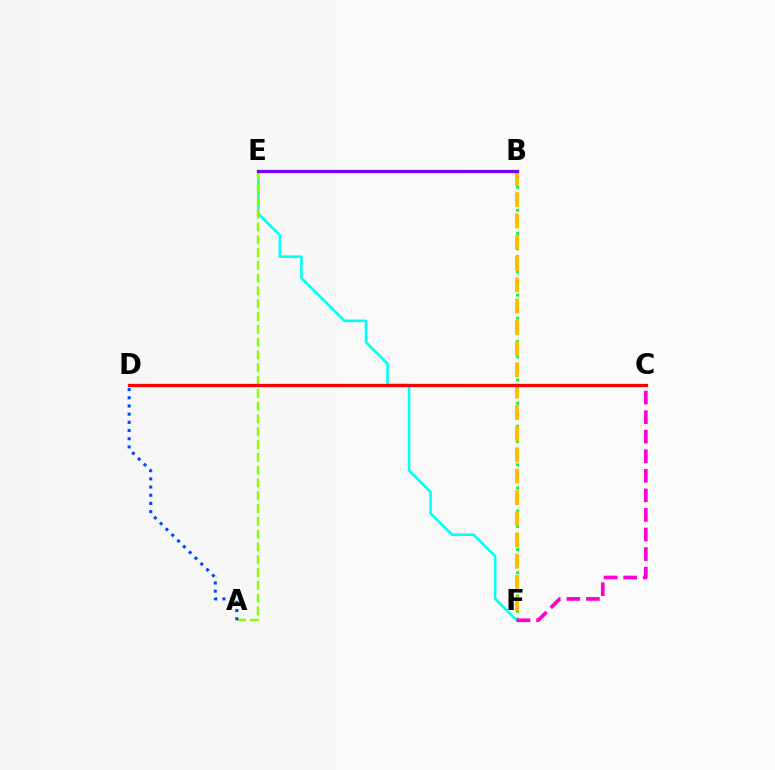{('B', 'F'): [{'color': '#00ff39', 'line_style': 'dotted', 'thickness': 2.1}, {'color': '#ffbd00', 'line_style': 'dashed', 'thickness': 2.89}], ('E', 'F'): [{'color': '#00fff6', 'line_style': 'solid', 'thickness': 1.87}], ('A', 'E'): [{'color': '#84ff00', 'line_style': 'dashed', 'thickness': 1.74}], ('A', 'D'): [{'color': '#004bff', 'line_style': 'dotted', 'thickness': 2.22}], ('C', 'D'): [{'color': '#ff0000', 'line_style': 'solid', 'thickness': 2.35}], ('C', 'F'): [{'color': '#ff00cf', 'line_style': 'dashed', 'thickness': 2.66}], ('B', 'E'): [{'color': '#7200ff', 'line_style': 'solid', 'thickness': 2.32}]}